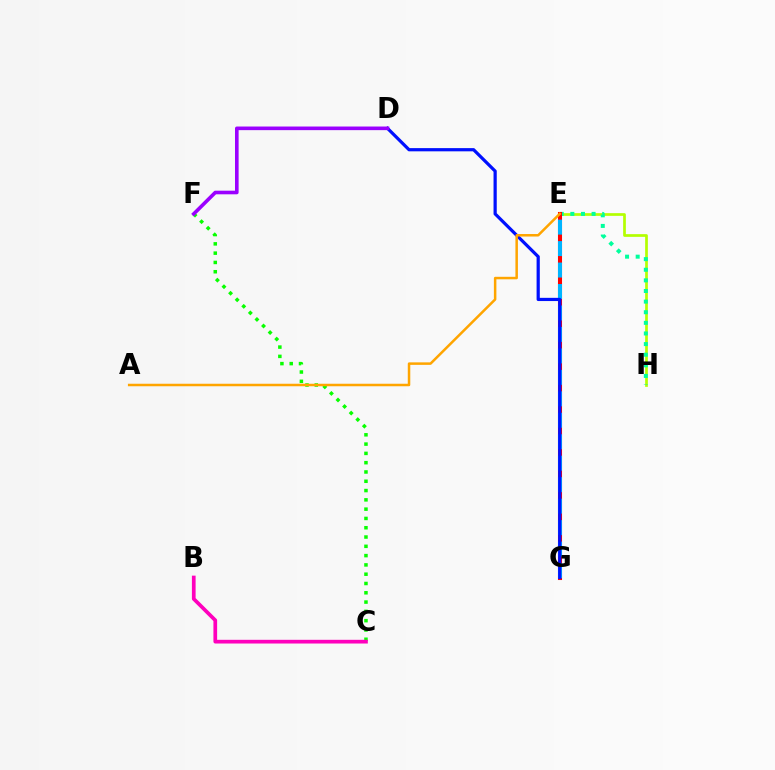{('E', 'H'): [{'color': '#b3ff00', 'line_style': 'solid', 'thickness': 1.95}, {'color': '#00ff9d', 'line_style': 'dotted', 'thickness': 2.88}], ('E', 'G'): [{'color': '#ff0000', 'line_style': 'solid', 'thickness': 2.92}, {'color': '#00b5ff', 'line_style': 'dashed', 'thickness': 2.92}], ('C', 'F'): [{'color': '#08ff00', 'line_style': 'dotted', 'thickness': 2.52}], ('D', 'G'): [{'color': '#0010ff', 'line_style': 'solid', 'thickness': 2.31}], ('B', 'C'): [{'color': '#ff00bd', 'line_style': 'solid', 'thickness': 2.67}], ('A', 'E'): [{'color': '#ffa500', 'line_style': 'solid', 'thickness': 1.8}], ('D', 'F'): [{'color': '#9b00ff', 'line_style': 'solid', 'thickness': 2.61}]}